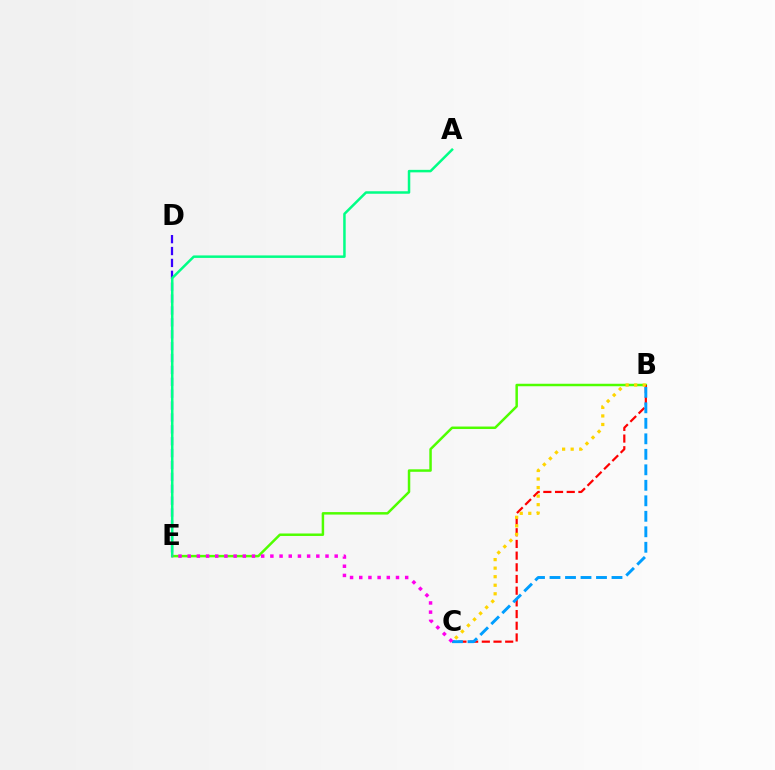{('D', 'E'): [{'color': '#3700ff', 'line_style': 'dashed', 'thickness': 1.61}], ('B', 'E'): [{'color': '#4fff00', 'line_style': 'solid', 'thickness': 1.79}], ('B', 'C'): [{'color': '#ff0000', 'line_style': 'dashed', 'thickness': 1.59}, {'color': '#009eff', 'line_style': 'dashed', 'thickness': 2.11}, {'color': '#ffd500', 'line_style': 'dotted', 'thickness': 2.32}], ('A', 'E'): [{'color': '#00ff86', 'line_style': 'solid', 'thickness': 1.8}], ('C', 'E'): [{'color': '#ff00ed', 'line_style': 'dotted', 'thickness': 2.5}]}